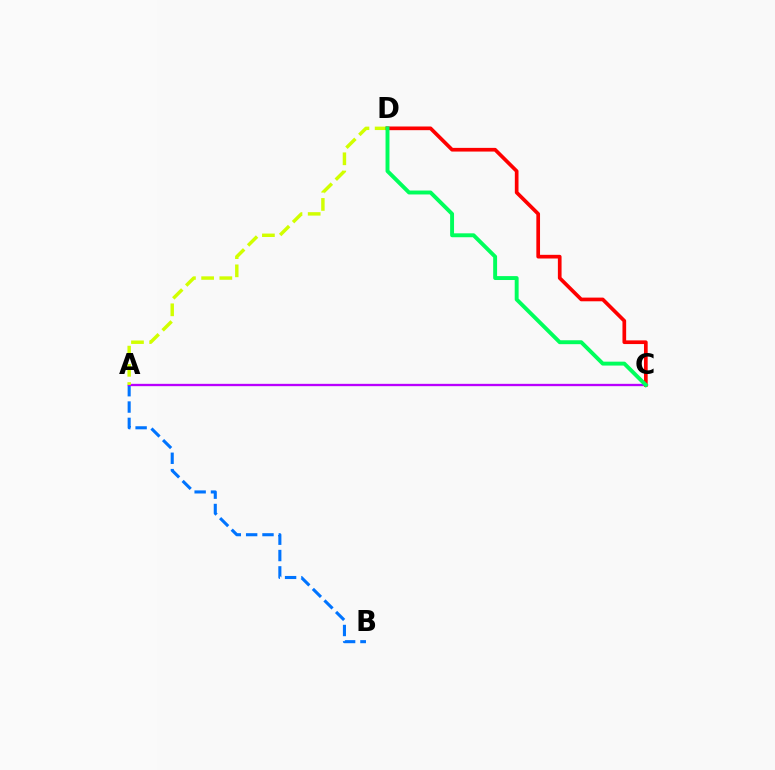{('A', 'B'): [{'color': '#0074ff', 'line_style': 'dashed', 'thickness': 2.22}], ('A', 'C'): [{'color': '#b900ff', 'line_style': 'solid', 'thickness': 1.68}], ('A', 'D'): [{'color': '#d1ff00', 'line_style': 'dashed', 'thickness': 2.47}], ('C', 'D'): [{'color': '#ff0000', 'line_style': 'solid', 'thickness': 2.65}, {'color': '#00ff5c', 'line_style': 'solid', 'thickness': 2.82}]}